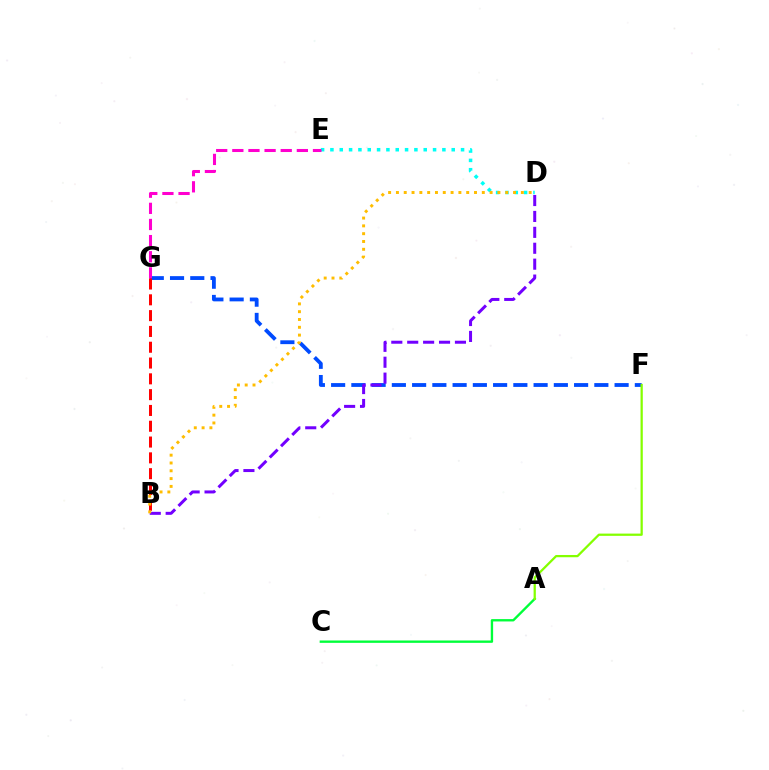{('F', 'G'): [{'color': '#004bff', 'line_style': 'dashed', 'thickness': 2.75}], ('D', 'E'): [{'color': '#00fff6', 'line_style': 'dotted', 'thickness': 2.54}], ('E', 'G'): [{'color': '#ff00cf', 'line_style': 'dashed', 'thickness': 2.19}], ('A', 'C'): [{'color': '#00ff39', 'line_style': 'solid', 'thickness': 1.7}], ('B', 'D'): [{'color': '#7200ff', 'line_style': 'dashed', 'thickness': 2.16}, {'color': '#ffbd00', 'line_style': 'dotted', 'thickness': 2.12}], ('B', 'G'): [{'color': '#ff0000', 'line_style': 'dashed', 'thickness': 2.15}], ('A', 'F'): [{'color': '#84ff00', 'line_style': 'solid', 'thickness': 1.62}]}